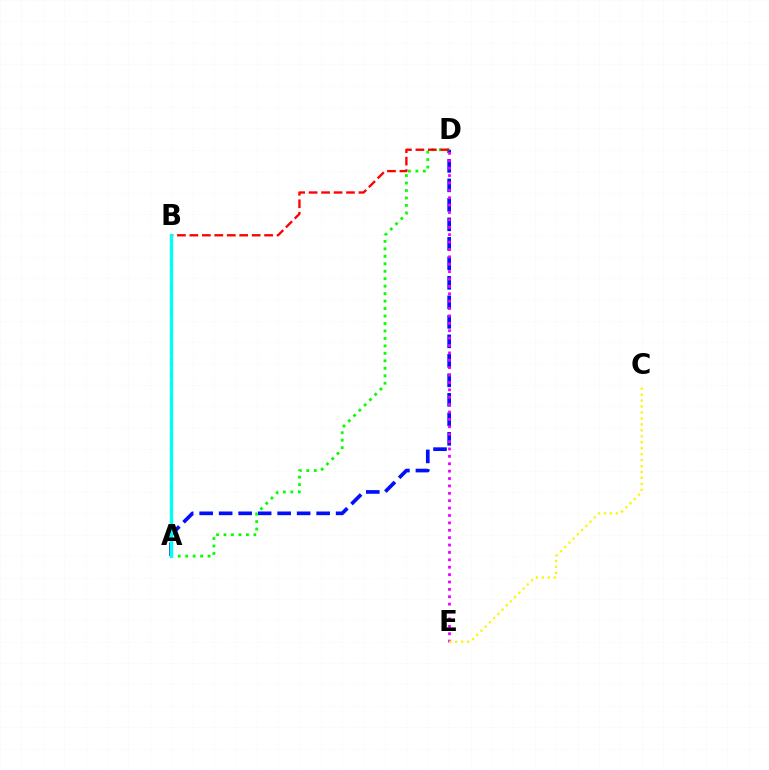{('A', 'D'): [{'color': '#0010ff', 'line_style': 'dashed', 'thickness': 2.65}, {'color': '#08ff00', 'line_style': 'dotted', 'thickness': 2.03}, {'color': '#ff0000', 'line_style': 'dashed', 'thickness': 1.69}], ('D', 'E'): [{'color': '#ee00ff', 'line_style': 'dotted', 'thickness': 2.01}], ('C', 'E'): [{'color': '#fcf500', 'line_style': 'dotted', 'thickness': 1.62}], ('A', 'B'): [{'color': '#00fff6', 'line_style': 'solid', 'thickness': 2.38}]}